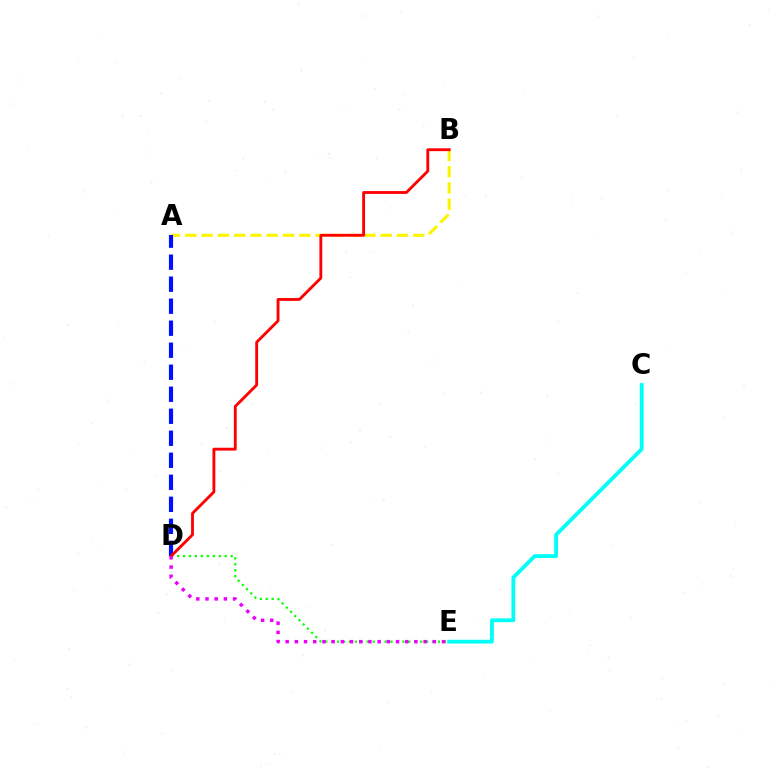{('A', 'B'): [{'color': '#fcf500', 'line_style': 'dashed', 'thickness': 2.21}], ('A', 'D'): [{'color': '#0010ff', 'line_style': 'dashed', 'thickness': 2.99}], ('D', 'E'): [{'color': '#08ff00', 'line_style': 'dotted', 'thickness': 1.61}, {'color': '#ee00ff', 'line_style': 'dotted', 'thickness': 2.5}], ('C', 'E'): [{'color': '#00fff6', 'line_style': 'solid', 'thickness': 2.72}], ('B', 'D'): [{'color': '#ff0000', 'line_style': 'solid', 'thickness': 2.05}]}